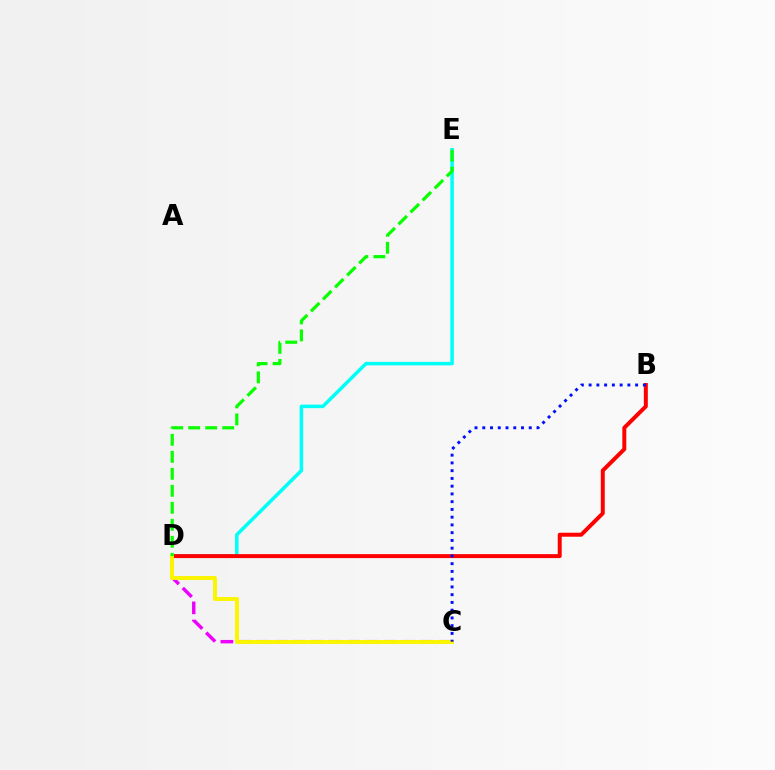{('D', 'E'): [{'color': '#00fff6', 'line_style': 'solid', 'thickness': 2.53}, {'color': '#08ff00', 'line_style': 'dashed', 'thickness': 2.31}], ('B', 'D'): [{'color': '#ff0000', 'line_style': 'solid', 'thickness': 2.86}], ('C', 'D'): [{'color': '#ee00ff', 'line_style': 'dashed', 'thickness': 2.46}, {'color': '#fcf500', 'line_style': 'solid', 'thickness': 2.84}], ('B', 'C'): [{'color': '#0010ff', 'line_style': 'dotted', 'thickness': 2.11}]}